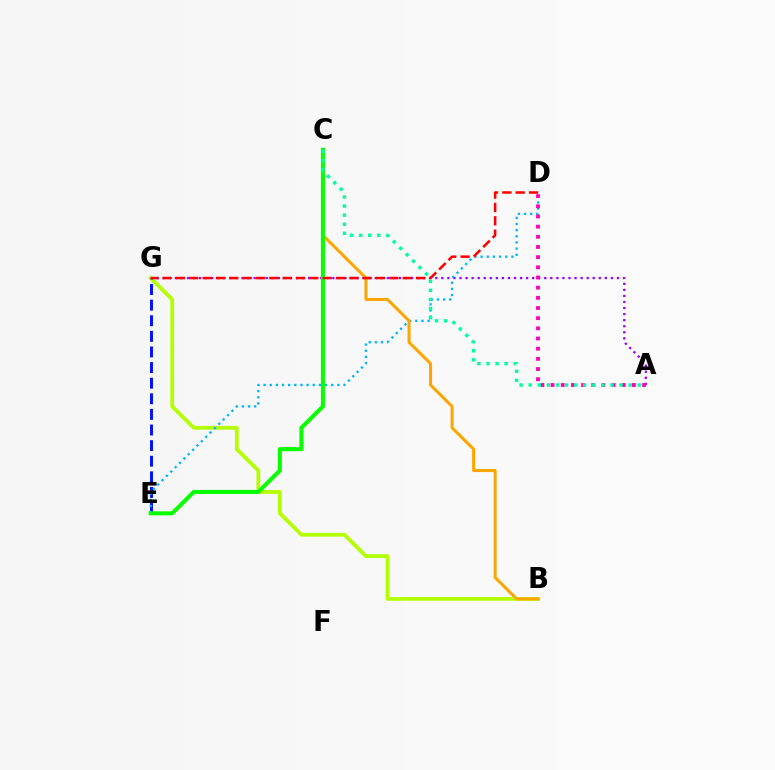{('A', 'G'): [{'color': '#9b00ff', 'line_style': 'dotted', 'thickness': 1.65}], ('B', 'G'): [{'color': '#b3ff00', 'line_style': 'solid', 'thickness': 2.72}], ('E', 'G'): [{'color': '#0010ff', 'line_style': 'dashed', 'thickness': 2.12}], ('D', 'E'): [{'color': '#00b5ff', 'line_style': 'dotted', 'thickness': 1.67}], ('A', 'D'): [{'color': '#ff00bd', 'line_style': 'dotted', 'thickness': 2.76}], ('B', 'C'): [{'color': '#ffa500', 'line_style': 'solid', 'thickness': 2.18}], ('C', 'E'): [{'color': '#08ff00', 'line_style': 'solid', 'thickness': 2.91}], ('D', 'G'): [{'color': '#ff0000', 'line_style': 'dashed', 'thickness': 1.81}], ('A', 'C'): [{'color': '#00ff9d', 'line_style': 'dotted', 'thickness': 2.47}]}